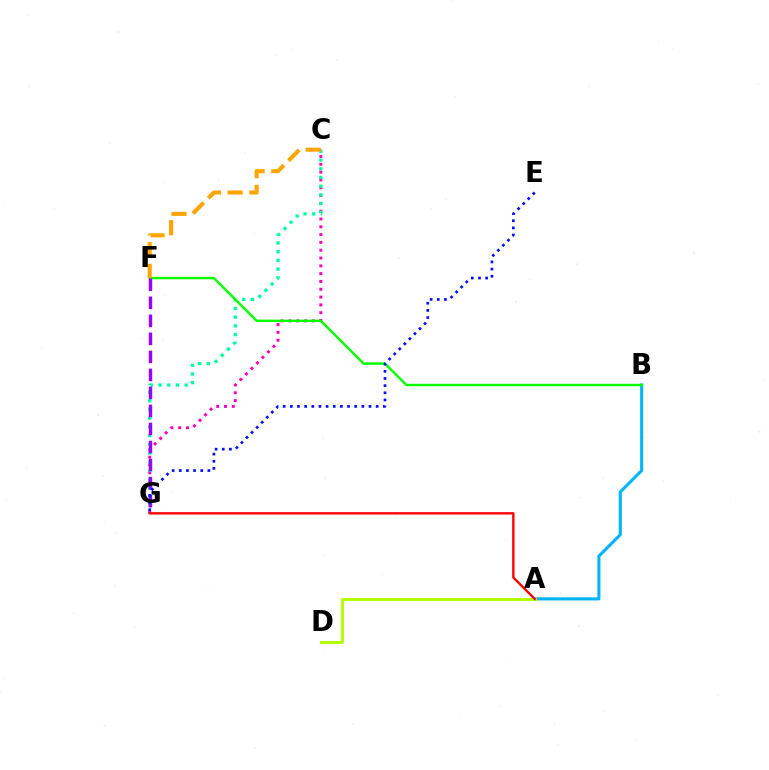{('C', 'G'): [{'color': '#ff00bd', 'line_style': 'dotted', 'thickness': 2.12}, {'color': '#00ff9d', 'line_style': 'dotted', 'thickness': 2.36}], ('A', 'B'): [{'color': '#00b5ff', 'line_style': 'solid', 'thickness': 2.23}], ('B', 'F'): [{'color': '#08ff00', 'line_style': 'solid', 'thickness': 1.75}], ('C', 'F'): [{'color': '#ffa500', 'line_style': 'dashed', 'thickness': 2.94}], ('A', 'D'): [{'color': '#b3ff00', 'line_style': 'solid', 'thickness': 2.14}], ('F', 'G'): [{'color': '#9b00ff', 'line_style': 'dashed', 'thickness': 2.45}], ('A', 'G'): [{'color': '#ff0000', 'line_style': 'solid', 'thickness': 1.7}], ('E', 'G'): [{'color': '#0010ff', 'line_style': 'dotted', 'thickness': 1.94}]}